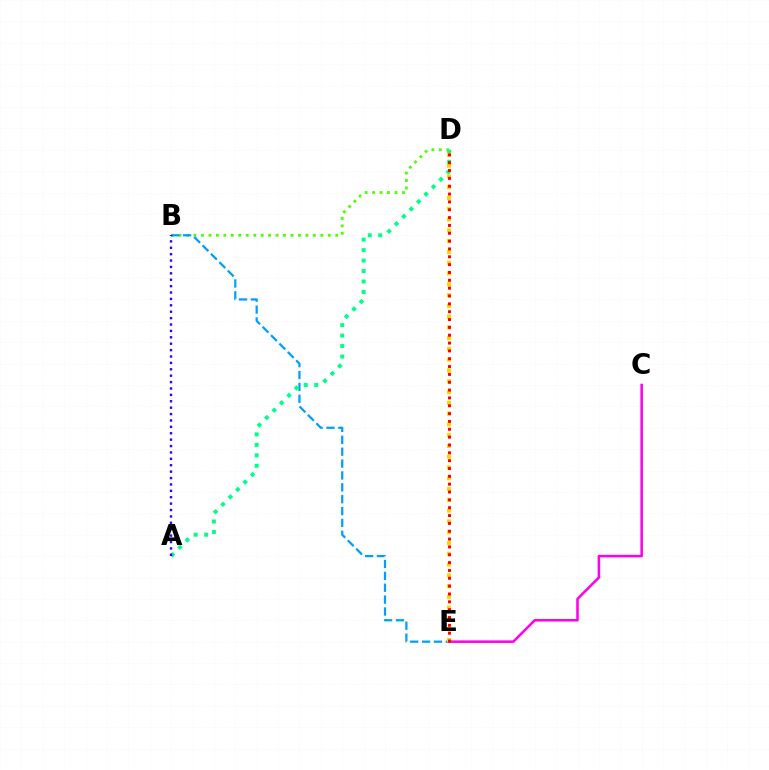{('C', 'E'): [{'color': '#ff00ed', 'line_style': 'solid', 'thickness': 1.83}], ('B', 'D'): [{'color': '#4fff00', 'line_style': 'dotted', 'thickness': 2.03}], ('B', 'E'): [{'color': '#009eff', 'line_style': 'dashed', 'thickness': 1.61}], ('A', 'D'): [{'color': '#00ff86', 'line_style': 'dotted', 'thickness': 2.85}], ('A', 'B'): [{'color': '#3700ff', 'line_style': 'dotted', 'thickness': 1.74}], ('D', 'E'): [{'color': '#ffd500', 'line_style': 'dotted', 'thickness': 2.93}, {'color': '#ff0000', 'line_style': 'dotted', 'thickness': 2.13}]}